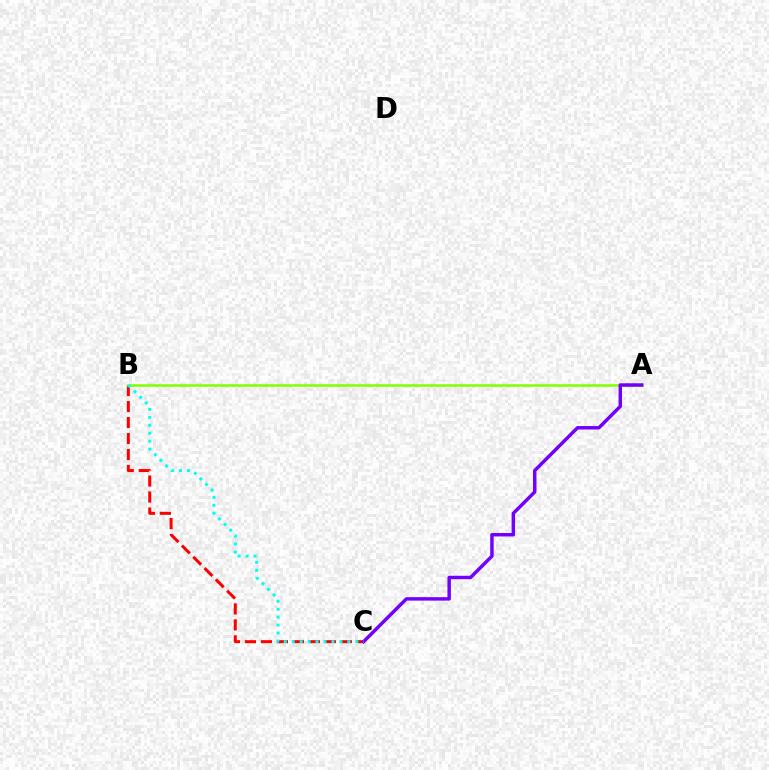{('B', 'C'): [{'color': '#ff0000', 'line_style': 'dashed', 'thickness': 2.17}, {'color': '#00fff6', 'line_style': 'dotted', 'thickness': 2.16}], ('A', 'B'): [{'color': '#84ff00', 'line_style': 'solid', 'thickness': 1.83}], ('A', 'C'): [{'color': '#7200ff', 'line_style': 'solid', 'thickness': 2.49}]}